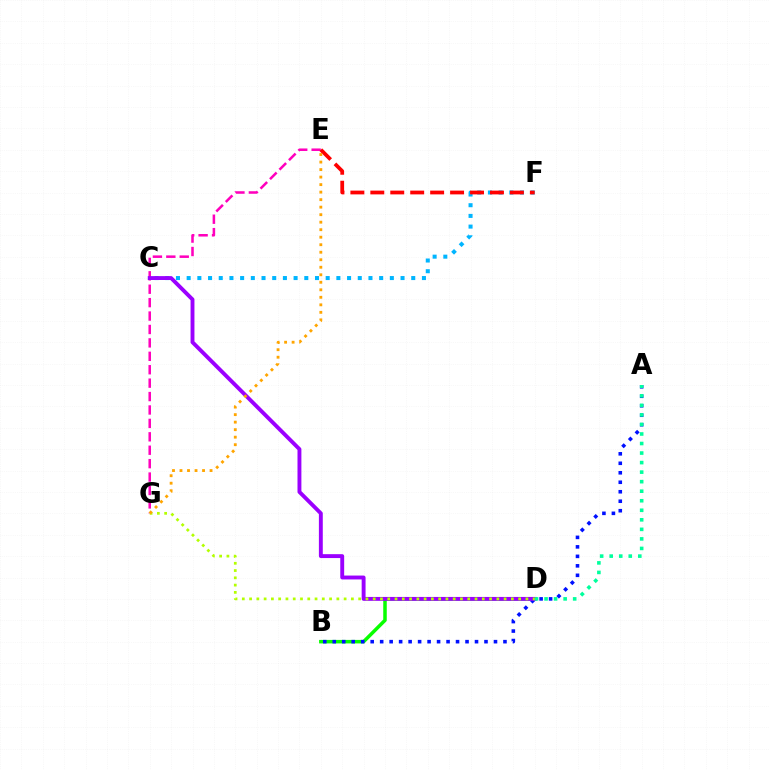{('B', 'D'): [{'color': '#08ff00', 'line_style': 'solid', 'thickness': 2.52}], ('A', 'B'): [{'color': '#0010ff', 'line_style': 'dotted', 'thickness': 2.58}], ('C', 'F'): [{'color': '#00b5ff', 'line_style': 'dotted', 'thickness': 2.91}], ('E', 'G'): [{'color': '#ff00bd', 'line_style': 'dashed', 'thickness': 1.82}, {'color': '#ffa500', 'line_style': 'dotted', 'thickness': 2.04}], ('C', 'D'): [{'color': '#9b00ff', 'line_style': 'solid', 'thickness': 2.8}], ('E', 'F'): [{'color': '#ff0000', 'line_style': 'dashed', 'thickness': 2.71}], ('A', 'D'): [{'color': '#00ff9d', 'line_style': 'dotted', 'thickness': 2.59}], ('D', 'G'): [{'color': '#b3ff00', 'line_style': 'dotted', 'thickness': 1.98}]}